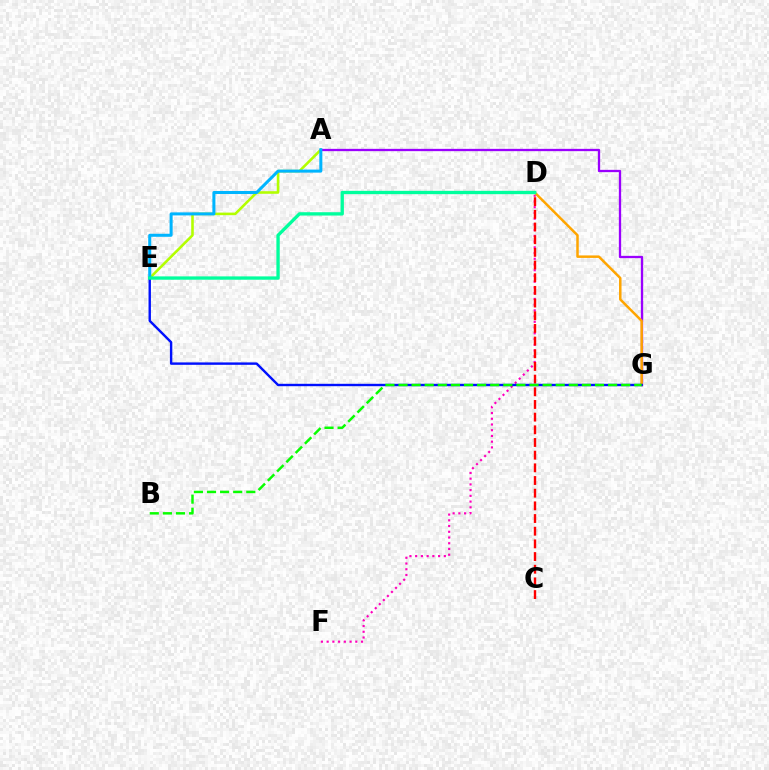{('D', 'F'): [{'color': '#ff00bd', 'line_style': 'dotted', 'thickness': 1.56}], ('A', 'E'): [{'color': '#b3ff00', 'line_style': 'solid', 'thickness': 1.86}, {'color': '#00b5ff', 'line_style': 'solid', 'thickness': 2.18}], ('A', 'G'): [{'color': '#9b00ff', 'line_style': 'solid', 'thickness': 1.66}], ('C', 'D'): [{'color': '#ff0000', 'line_style': 'dashed', 'thickness': 1.72}], ('D', 'G'): [{'color': '#ffa500', 'line_style': 'solid', 'thickness': 1.8}], ('E', 'G'): [{'color': '#0010ff', 'line_style': 'solid', 'thickness': 1.73}], ('D', 'E'): [{'color': '#00ff9d', 'line_style': 'solid', 'thickness': 2.4}], ('B', 'G'): [{'color': '#08ff00', 'line_style': 'dashed', 'thickness': 1.78}]}